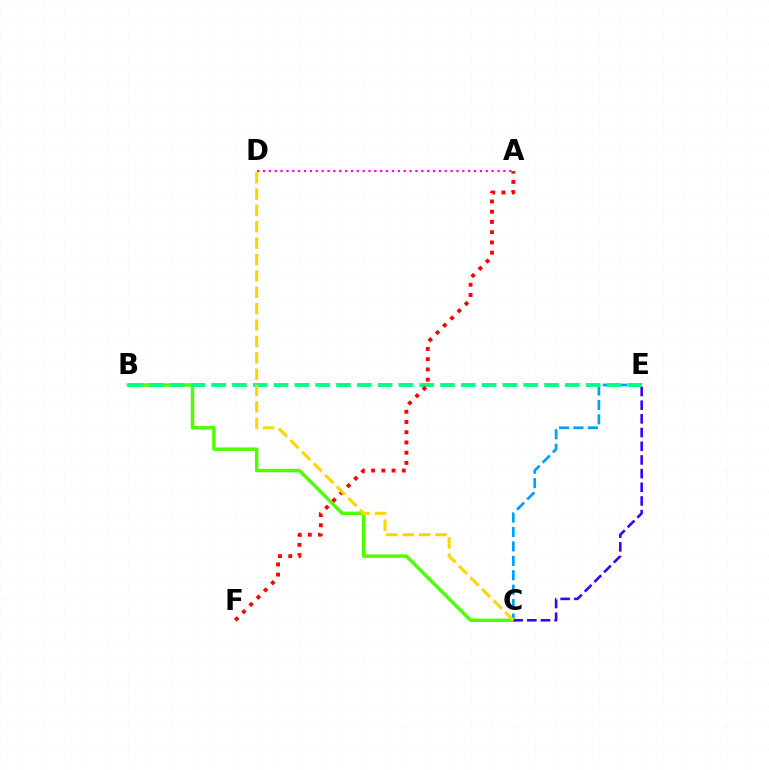{('C', 'E'): [{'color': '#009eff', 'line_style': 'dashed', 'thickness': 1.96}, {'color': '#3700ff', 'line_style': 'dashed', 'thickness': 1.86}], ('B', 'C'): [{'color': '#4fff00', 'line_style': 'solid', 'thickness': 2.48}], ('B', 'E'): [{'color': '#00ff86', 'line_style': 'dashed', 'thickness': 2.83}], ('A', 'D'): [{'color': '#ff00ed', 'line_style': 'dotted', 'thickness': 1.59}], ('A', 'F'): [{'color': '#ff0000', 'line_style': 'dotted', 'thickness': 2.78}], ('C', 'D'): [{'color': '#ffd500', 'line_style': 'dashed', 'thickness': 2.22}]}